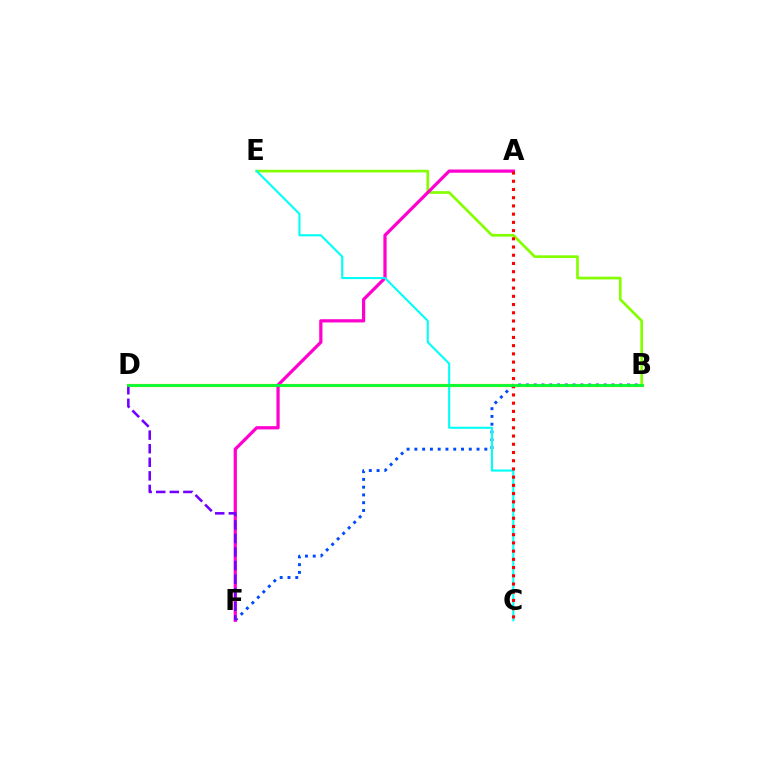{('B', 'D'): [{'color': '#ffbd00', 'line_style': 'solid', 'thickness': 2.33}, {'color': '#00ff39', 'line_style': 'solid', 'thickness': 1.97}], ('B', 'F'): [{'color': '#004bff', 'line_style': 'dotted', 'thickness': 2.11}], ('B', 'E'): [{'color': '#84ff00', 'line_style': 'solid', 'thickness': 1.94}], ('A', 'F'): [{'color': '#ff00cf', 'line_style': 'solid', 'thickness': 2.33}], ('C', 'E'): [{'color': '#00fff6', 'line_style': 'solid', 'thickness': 1.51}], ('A', 'C'): [{'color': '#ff0000', 'line_style': 'dotted', 'thickness': 2.23}], ('D', 'F'): [{'color': '#7200ff', 'line_style': 'dashed', 'thickness': 1.84}]}